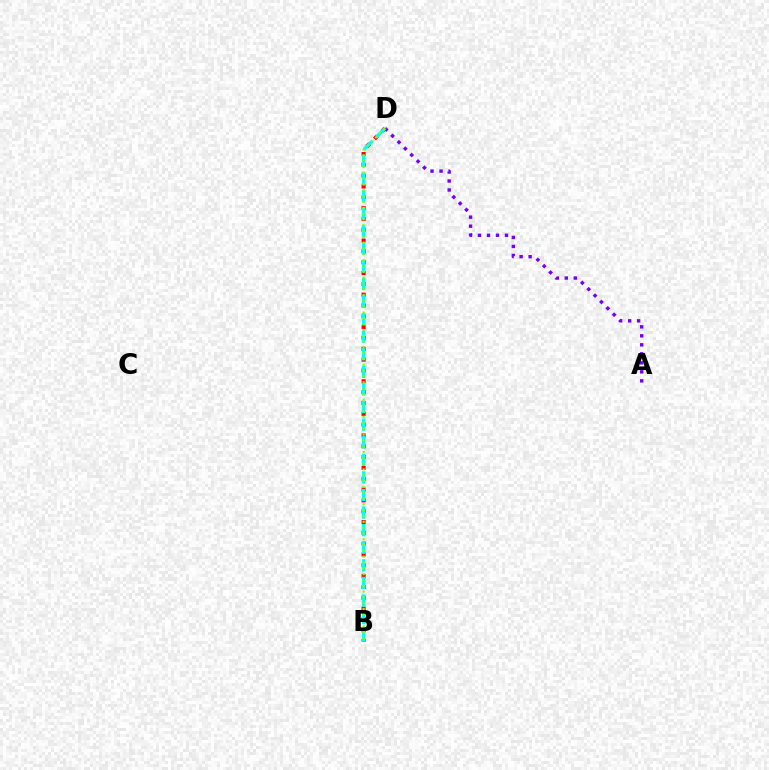{('B', 'D'): [{'color': '#ff0000', 'line_style': 'dotted', 'thickness': 2.94}, {'color': '#00fff6', 'line_style': 'dashed', 'thickness': 2.39}, {'color': '#84ff00', 'line_style': 'dotted', 'thickness': 1.58}], ('A', 'D'): [{'color': '#7200ff', 'line_style': 'dotted', 'thickness': 2.45}]}